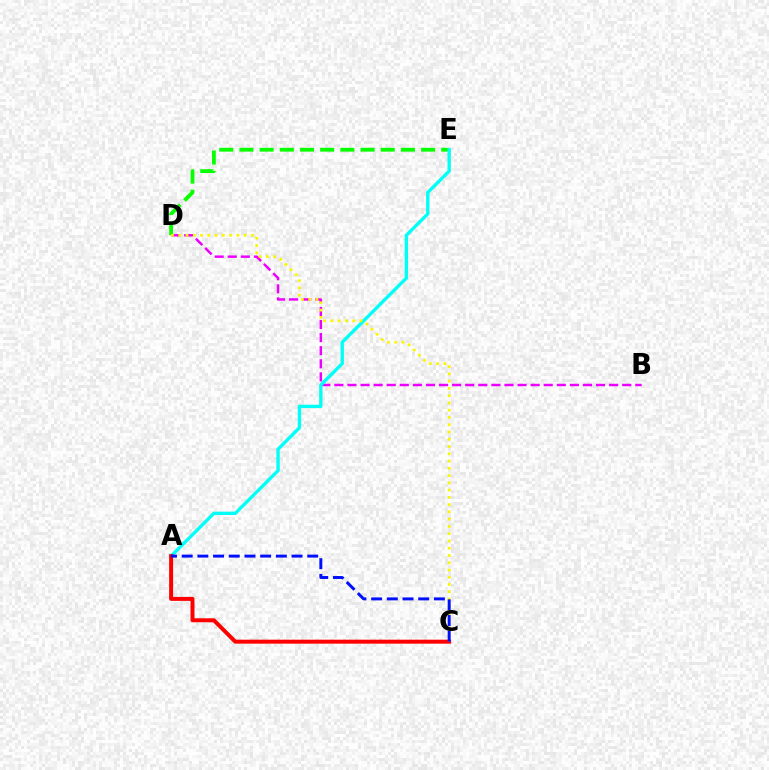{('D', 'E'): [{'color': '#08ff00', 'line_style': 'dashed', 'thickness': 2.74}], ('B', 'D'): [{'color': '#ee00ff', 'line_style': 'dashed', 'thickness': 1.78}], ('A', 'E'): [{'color': '#00fff6', 'line_style': 'solid', 'thickness': 2.41}], ('A', 'C'): [{'color': '#ff0000', 'line_style': 'solid', 'thickness': 2.87}, {'color': '#0010ff', 'line_style': 'dashed', 'thickness': 2.13}], ('C', 'D'): [{'color': '#fcf500', 'line_style': 'dotted', 'thickness': 1.97}]}